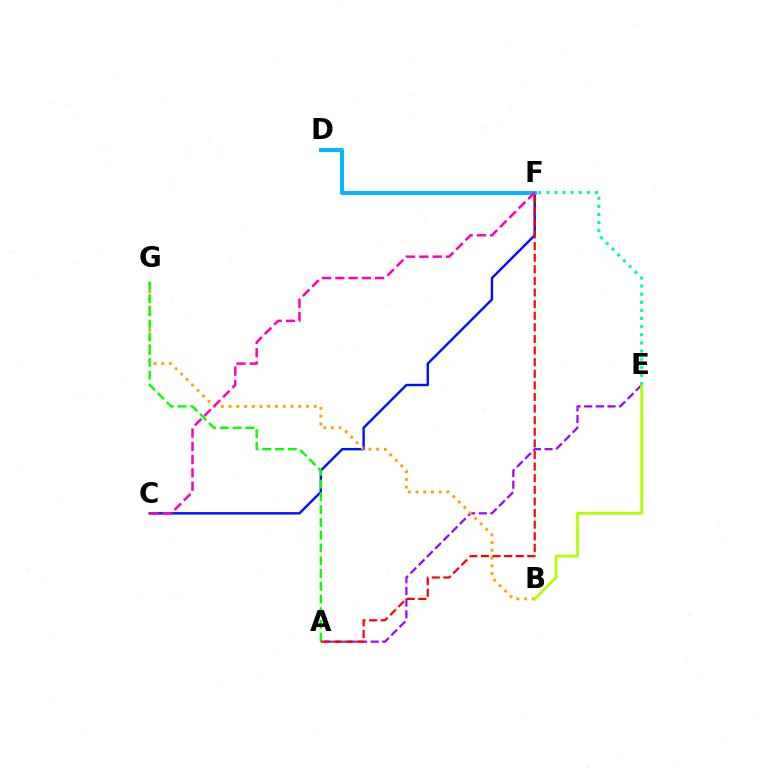{('A', 'E'): [{'color': '#9b00ff', 'line_style': 'dashed', 'thickness': 1.58}], ('C', 'F'): [{'color': '#0010ff', 'line_style': 'solid', 'thickness': 1.74}, {'color': '#ff00bd', 'line_style': 'dashed', 'thickness': 1.8}], ('B', 'G'): [{'color': '#ffa500', 'line_style': 'dotted', 'thickness': 2.1}], ('B', 'E'): [{'color': '#b3ff00', 'line_style': 'solid', 'thickness': 2.0}], ('A', 'G'): [{'color': '#08ff00', 'line_style': 'dashed', 'thickness': 1.73}], ('E', 'F'): [{'color': '#00ff9d', 'line_style': 'dotted', 'thickness': 2.21}], ('A', 'F'): [{'color': '#ff0000', 'line_style': 'dashed', 'thickness': 1.58}], ('D', 'F'): [{'color': '#00b5ff', 'line_style': 'solid', 'thickness': 2.82}]}